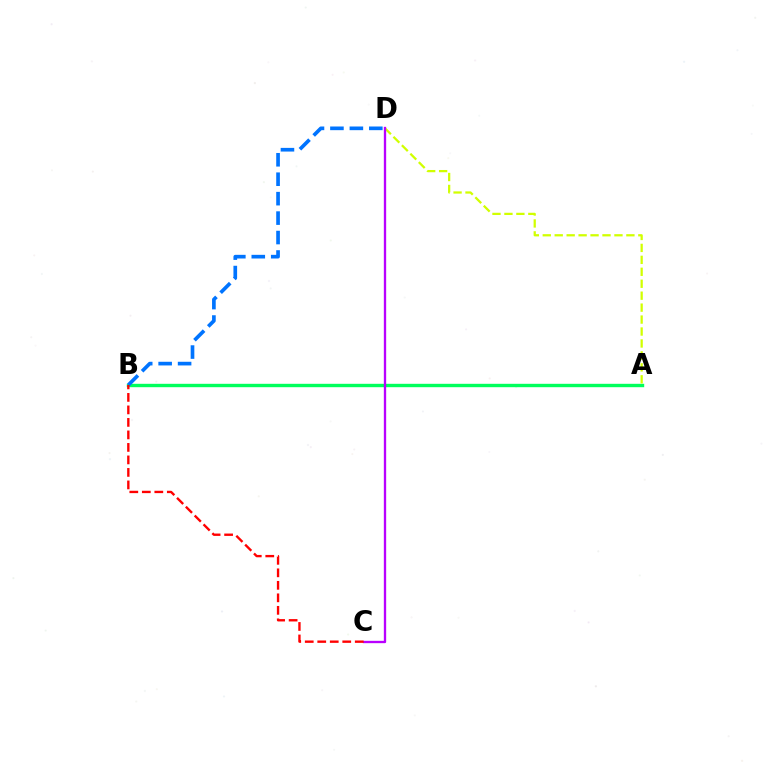{('A', 'B'): [{'color': '#00ff5c', 'line_style': 'solid', 'thickness': 2.44}], ('A', 'D'): [{'color': '#d1ff00', 'line_style': 'dashed', 'thickness': 1.62}], ('C', 'D'): [{'color': '#b900ff', 'line_style': 'solid', 'thickness': 1.68}], ('B', 'D'): [{'color': '#0074ff', 'line_style': 'dashed', 'thickness': 2.64}], ('B', 'C'): [{'color': '#ff0000', 'line_style': 'dashed', 'thickness': 1.7}]}